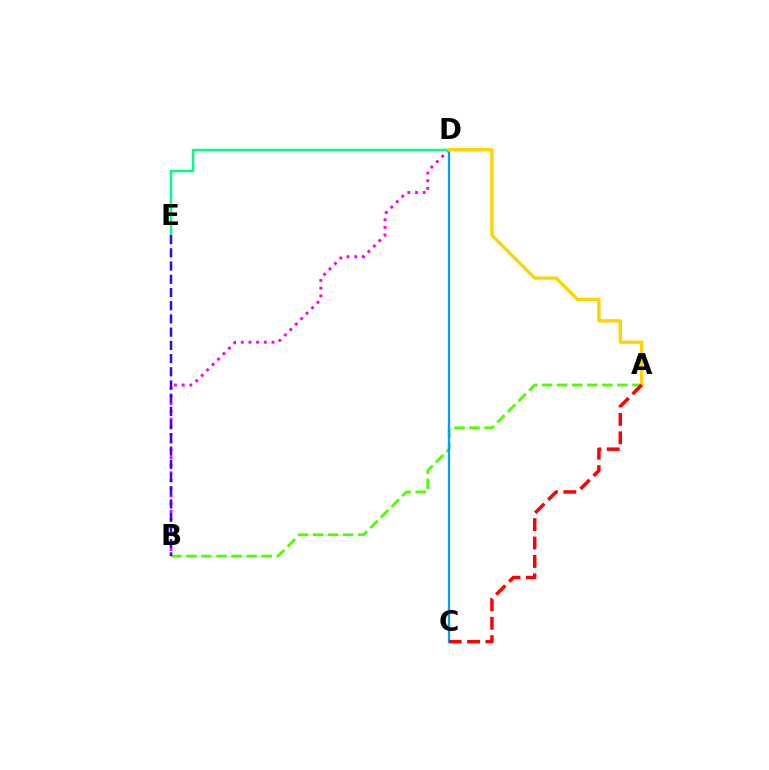{('A', 'B'): [{'color': '#4fff00', 'line_style': 'dashed', 'thickness': 2.05}], ('B', 'D'): [{'color': '#ff00ed', 'line_style': 'dotted', 'thickness': 2.09}], ('C', 'D'): [{'color': '#009eff', 'line_style': 'solid', 'thickness': 1.64}], ('D', 'E'): [{'color': '#00ff86', 'line_style': 'solid', 'thickness': 1.79}], ('A', 'D'): [{'color': '#ffd500', 'line_style': 'solid', 'thickness': 2.42}], ('A', 'C'): [{'color': '#ff0000', 'line_style': 'dashed', 'thickness': 2.5}], ('B', 'E'): [{'color': '#3700ff', 'line_style': 'dashed', 'thickness': 1.8}]}